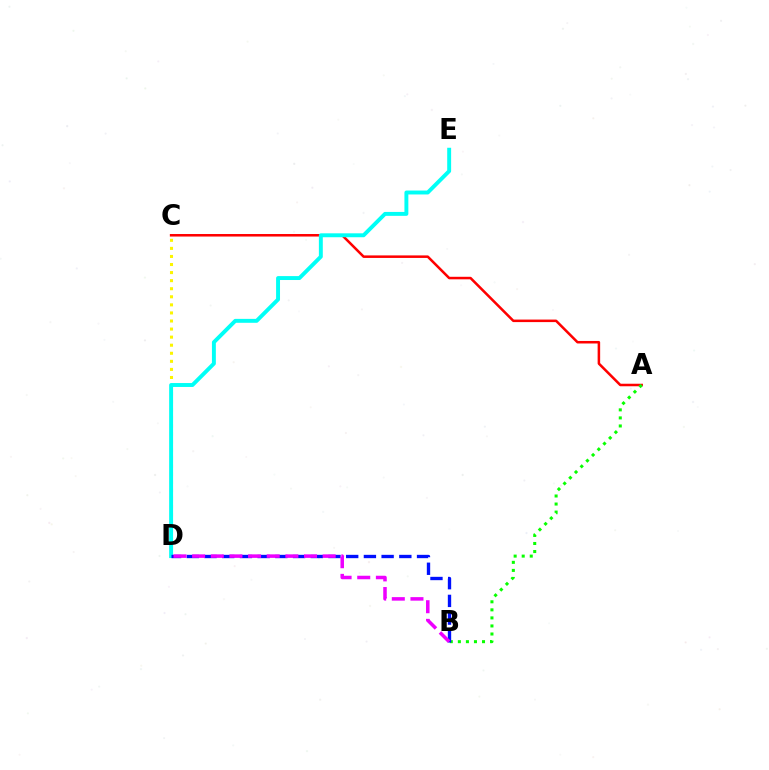{('C', 'D'): [{'color': '#fcf500', 'line_style': 'dotted', 'thickness': 2.19}], ('A', 'C'): [{'color': '#ff0000', 'line_style': 'solid', 'thickness': 1.82}], ('D', 'E'): [{'color': '#00fff6', 'line_style': 'solid', 'thickness': 2.82}], ('A', 'B'): [{'color': '#08ff00', 'line_style': 'dotted', 'thickness': 2.19}], ('B', 'D'): [{'color': '#0010ff', 'line_style': 'dashed', 'thickness': 2.41}, {'color': '#ee00ff', 'line_style': 'dashed', 'thickness': 2.53}]}